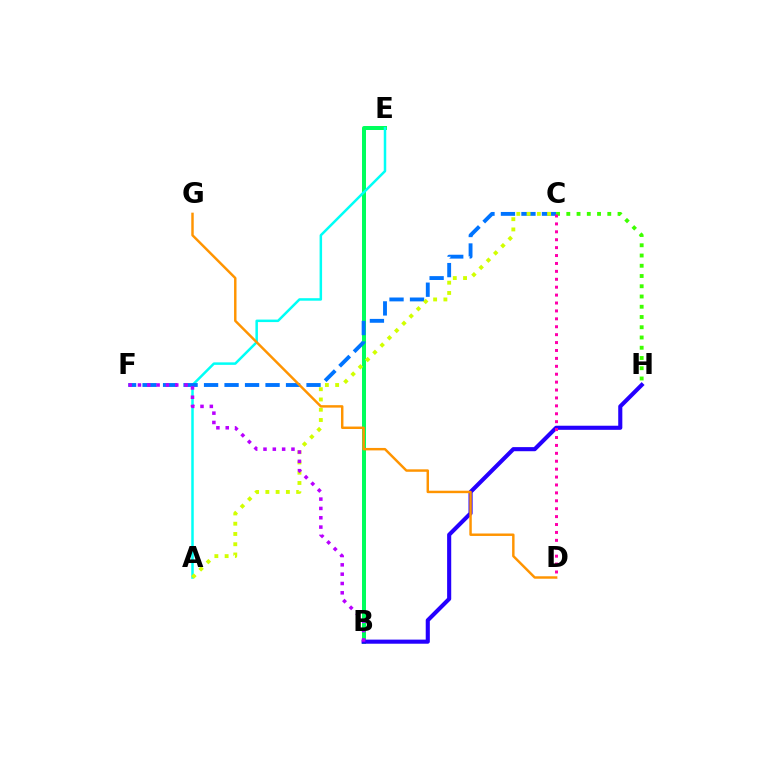{('B', 'E'): [{'color': '#ff0000', 'line_style': 'dashed', 'thickness': 1.89}, {'color': '#00ff5c', 'line_style': 'solid', 'thickness': 2.88}], ('A', 'E'): [{'color': '#00fff6', 'line_style': 'solid', 'thickness': 1.8}], ('B', 'H'): [{'color': '#2500ff', 'line_style': 'solid', 'thickness': 2.95}], ('C', 'F'): [{'color': '#0074ff', 'line_style': 'dashed', 'thickness': 2.78}], ('A', 'C'): [{'color': '#d1ff00', 'line_style': 'dotted', 'thickness': 2.79}], ('B', 'F'): [{'color': '#b900ff', 'line_style': 'dotted', 'thickness': 2.53}], ('C', 'H'): [{'color': '#3dff00', 'line_style': 'dotted', 'thickness': 2.78}], ('D', 'G'): [{'color': '#ff9400', 'line_style': 'solid', 'thickness': 1.77}], ('C', 'D'): [{'color': '#ff00ac', 'line_style': 'dotted', 'thickness': 2.15}]}